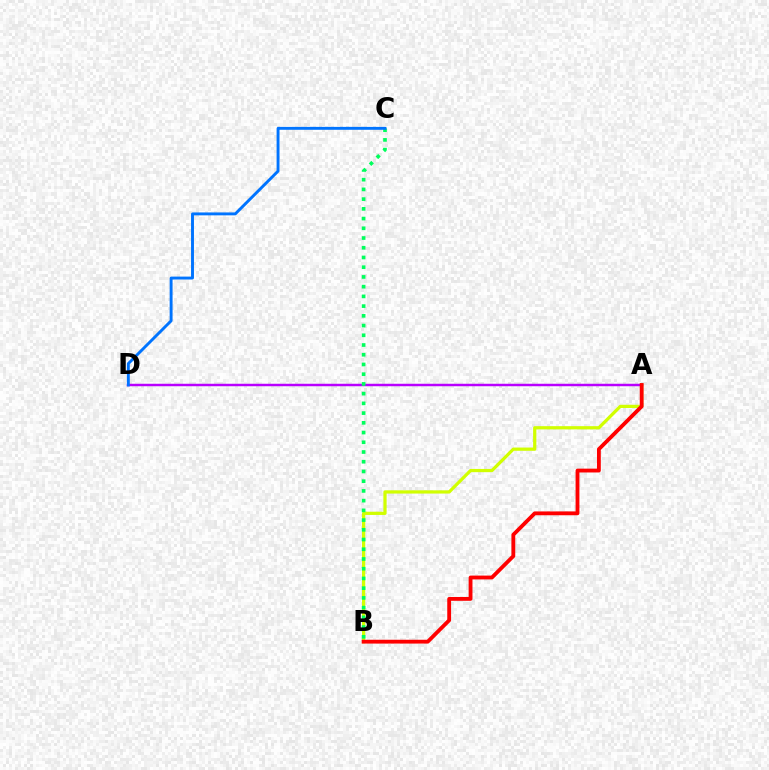{('A', 'D'): [{'color': '#b900ff', 'line_style': 'solid', 'thickness': 1.78}], ('A', 'B'): [{'color': '#d1ff00', 'line_style': 'solid', 'thickness': 2.33}, {'color': '#ff0000', 'line_style': 'solid', 'thickness': 2.75}], ('B', 'C'): [{'color': '#00ff5c', 'line_style': 'dotted', 'thickness': 2.64}], ('C', 'D'): [{'color': '#0074ff', 'line_style': 'solid', 'thickness': 2.1}]}